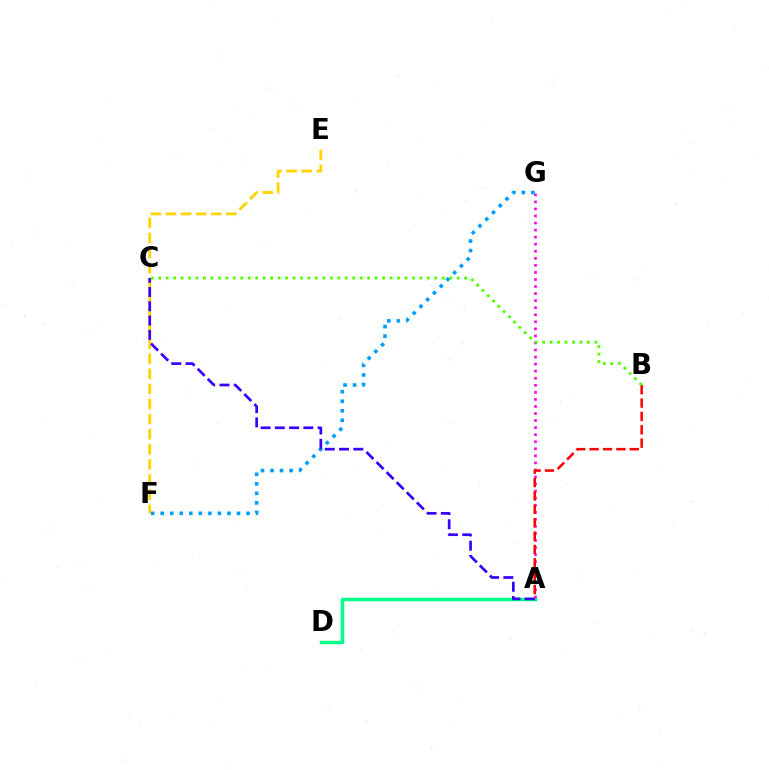{('A', 'G'): [{'color': '#ff00ed', 'line_style': 'dotted', 'thickness': 1.92}], ('A', 'D'): [{'color': '#00ff86', 'line_style': 'solid', 'thickness': 2.48}], ('E', 'F'): [{'color': '#ffd500', 'line_style': 'dashed', 'thickness': 2.05}], ('A', 'B'): [{'color': '#ff0000', 'line_style': 'dashed', 'thickness': 1.82}], ('F', 'G'): [{'color': '#009eff', 'line_style': 'dotted', 'thickness': 2.59}], ('A', 'C'): [{'color': '#3700ff', 'line_style': 'dashed', 'thickness': 1.94}], ('B', 'C'): [{'color': '#4fff00', 'line_style': 'dotted', 'thickness': 2.03}]}